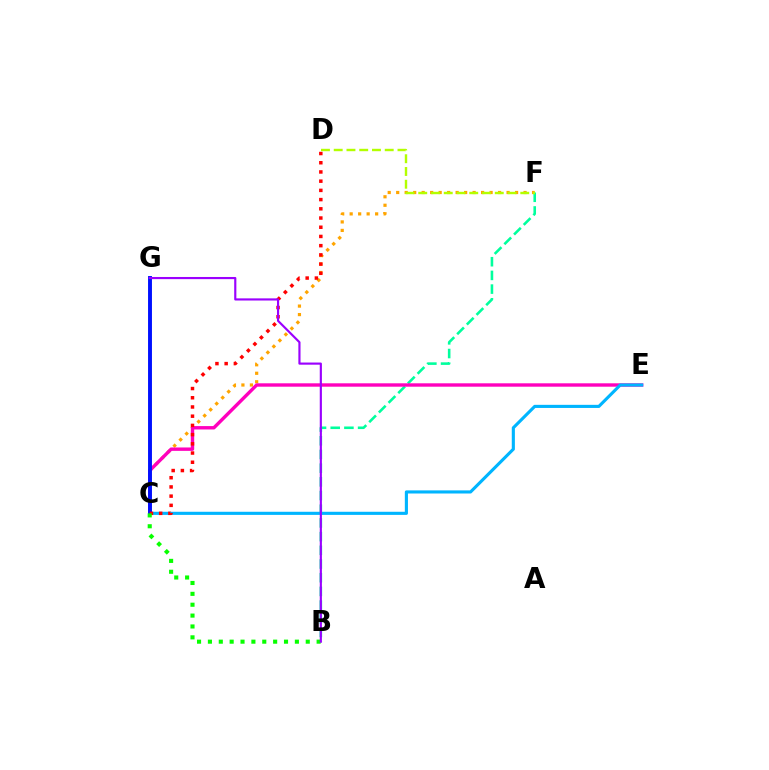{('C', 'F'): [{'color': '#ffa500', 'line_style': 'dotted', 'thickness': 2.31}], ('B', 'F'): [{'color': '#00ff9d', 'line_style': 'dashed', 'thickness': 1.86}], ('C', 'E'): [{'color': '#ff00bd', 'line_style': 'solid', 'thickness': 2.44}, {'color': '#00b5ff', 'line_style': 'solid', 'thickness': 2.24}], ('D', 'F'): [{'color': '#b3ff00', 'line_style': 'dashed', 'thickness': 1.73}], ('C', 'G'): [{'color': '#0010ff', 'line_style': 'solid', 'thickness': 2.81}], ('C', 'D'): [{'color': '#ff0000', 'line_style': 'dotted', 'thickness': 2.5}], ('B', 'C'): [{'color': '#08ff00', 'line_style': 'dotted', 'thickness': 2.95}], ('B', 'G'): [{'color': '#9b00ff', 'line_style': 'solid', 'thickness': 1.55}]}